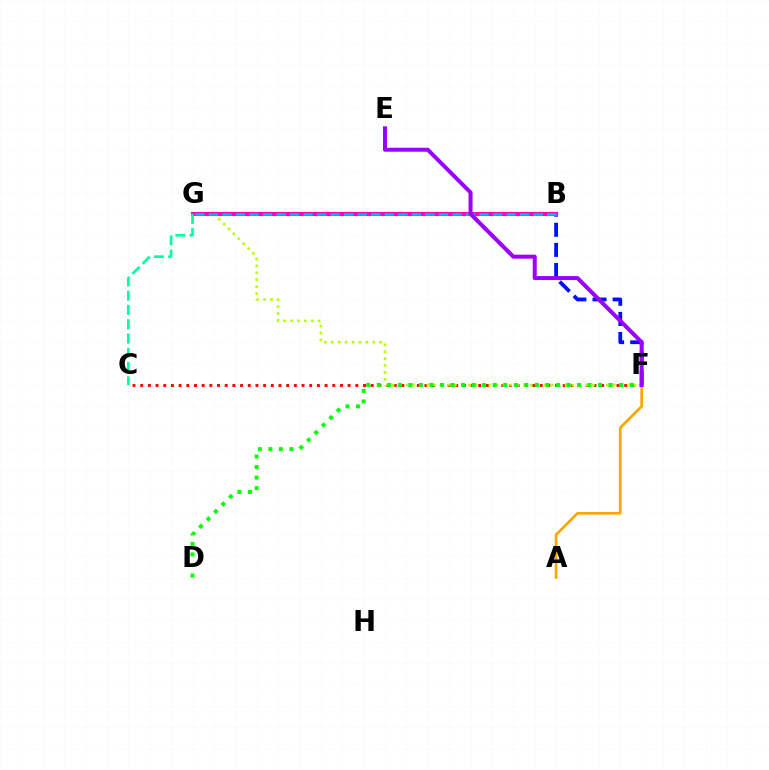{('C', 'F'): [{'color': '#ff0000', 'line_style': 'dotted', 'thickness': 2.09}], ('B', 'F'): [{'color': '#0010ff', 'line_style': 'dashed', 'thickness': 2.73}], ('F', 'G'): [{'color': '#b3ff00', 'line_style': 'dotted', 'thickness': 1.88}], ('B', 'G'): [{'color': '#ff00bd', 'line_style': 'solid', 'thickness': 2.98}, {'color': '#00b5ff', 'line_style': 'dashed', 'thickness': 1.84}], ('D', 'F'): [{'color': '#08ff00', 'line_style': 'dotted', 'thickness': 2.86}], ('C', 'G'): [{'color': '#00ff9d', 'line_style': 'dashed', 'thickness': 1.94}], ('A', 'F'): [{'color': '#ffa500', 'line_style': 'solid', 'thickness': 1.95}], ('E', 'F'): [{'color': '#9b00ff', 'line_style': 'solid', 'thickness': 2.88}]}